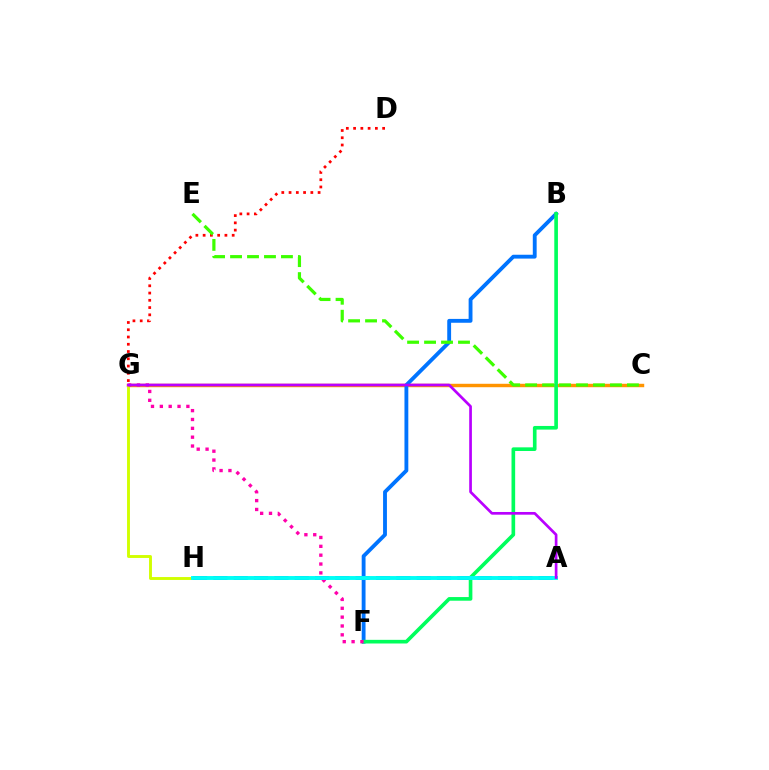{('D', 'G'): [{'color': '#ff0000', 'line_style': 'dotted', 'thickness': 1.97}], ('C', 'G'): [{'color': '#ff9400', 'line_style': 'solid', 'thickness': 2.47}], ('G', 'H'): [{'color': '#d1ff00', 'line_style': 'solid', 'thickness': 2.09}], ('A', 'H'): [{'color': '#2500ff', 'line_style': 'dashed', 'thickness': 2.76}, {'color': '#00fff6', 'line_style': 'solid', 'thickness': 2.8}], ('B', 'F'): [{'color': '#0074ff', 'line_style': 'solid', 'thickness': 2.77}, {'color': '#00ff5c', 'line_style': 'solid', 'thickness': 2.63}], ('F', 'G'): [{'color': '#ff00ac', 'line_style': 'dotted', 'thickness': 2.4}], ('A', 'G'): [{'color': '#b900ff', 'line_style': 'solid', 'thickness': 1.94}], ('C', 'E'): [{'color': '#3dff00', 'line_style': 'dashed', 'thickness': 2.31}]}